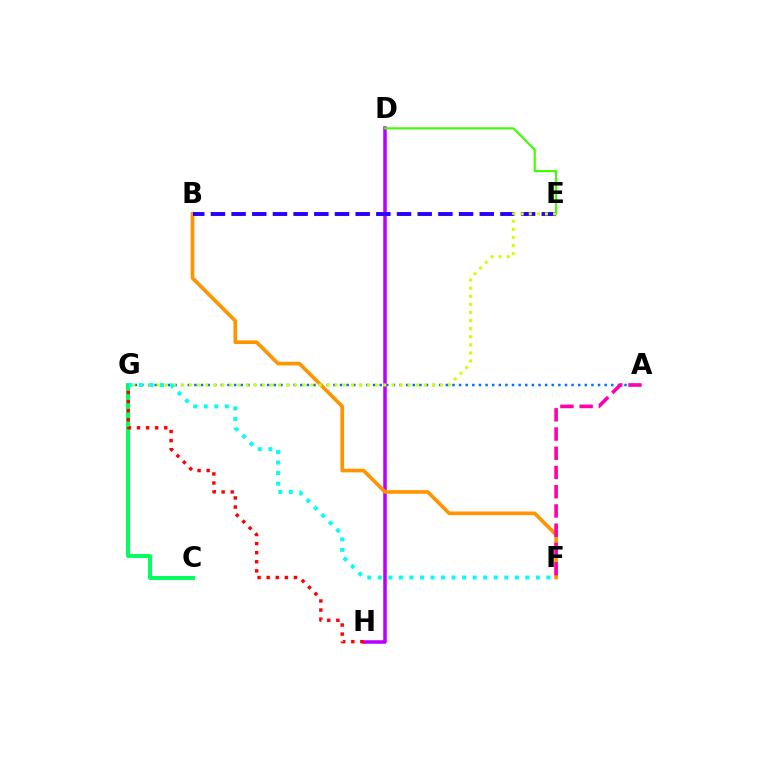{('C', 'G'): [{'color': '#00ff5c', 'line_style': 'solid', 'thickness': 2.84}], ('A', 'G'): [{'color': '#0074ff', 'line_style': 'dotted', 'thickness': 1.8}], ('D', 'H'): [{'color': '#b900ff', 'line_style': 'solid', 'thickness': 2.54}], ('D', 'E'): [{'color': '#3dff00', 'line_style': 'solid', 'thickness': 1.55}], ('B', 'F'): [{'color': '#ff9400', 'line_style': 'solid', 'thickness': 2.65}], ('A', 'F'): [{'color': '#ff00ac', 'line_style': 'dashed', 'thickness': 2.61}], ('B', 'E'): [{'color': '#2500ff', 'line_style': 'dashed', 'thickness': 2.81}], ('E', 'G'): [{'color': '#d1ff00', 'line_style': 'dotted', 'thickness': 2.2}], ('G', 'H'): [{'color': '#ff0000', 'line_style': 'dotted', 'thickness': 2.47}], ('F', 'G'): [{'color': '#00fff6', 'line_style': 'dotted', 'thickness': 2.86}]}